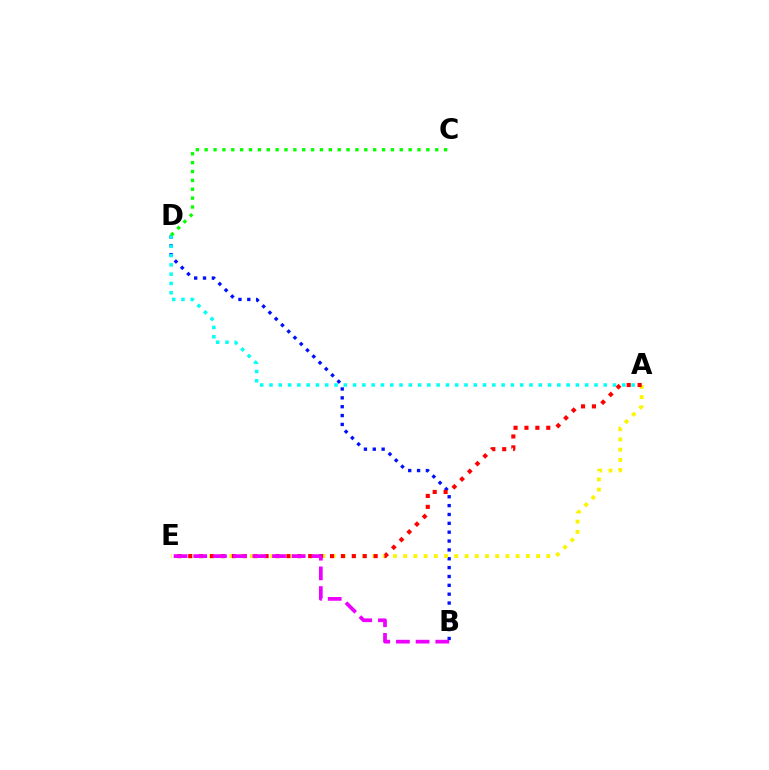{('B', 'D'): [{'color': '#0010ff', 'line_style': 'dotted', 'thickness': 2.41}], ('A', 'D'): [{'color': '#00fff6', 'line_style': 'dotted', 'thickness': 2.52}], ('A', 'E'): [{'color': '#fcf500', 'line_style': 'dotted', 'thickness': 2.78}, {'color': '#ff0000', 'line_style': 'dotted', 'thickness': 2.96}], ('B', 'E'): [{'color': '#ee00ff', 'line_style': 'dashed', 'thickness': 2.68}], ('C', 'D'): [{'color': '#08ff00', 'line_style': 'dotted', 'thickness': 2.41}]}